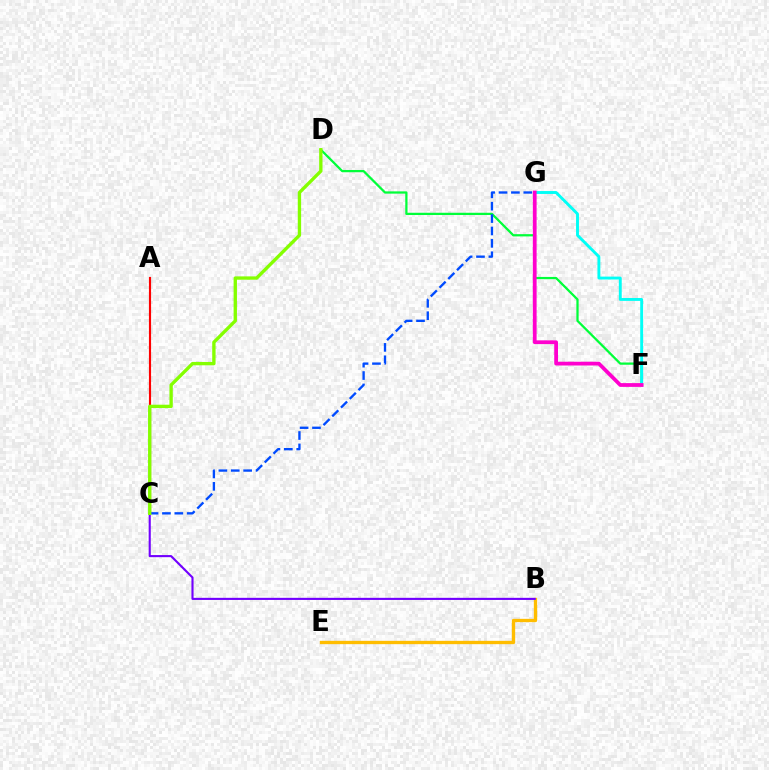{('D', 'F'): [{'color': '#00ff39', 'line_style': 'solid', 'thickness': 1.62}], ('A', 'C'): [{'color': '#ff0000', 'line_style': 'solid', 'thickness': 1.55}], ('B', 'E'): [{'color': '#ffbd00', 'line_style': 'solid', 'thickness': 2.39}], ('F', 'G'): [{'color': '#00fff6', 'line_style': 'solid', 'thickness': 2.08}, {'color': '#ff00cf', 'line_style': 'solid', 'thickness': 2.71}], ('C', 'G'): [{'color': '#004bff', 'line_style': 'dashed', 'thickness': 1.68}], ('B', 'C'): [{'color': '#7200ff', 'line_style': 'solid', 'thickness': 1.52}], ('C', 'D'): [{'color': '#84ff00', 'line_style': 'solid', 'thickness': 2.41}]}